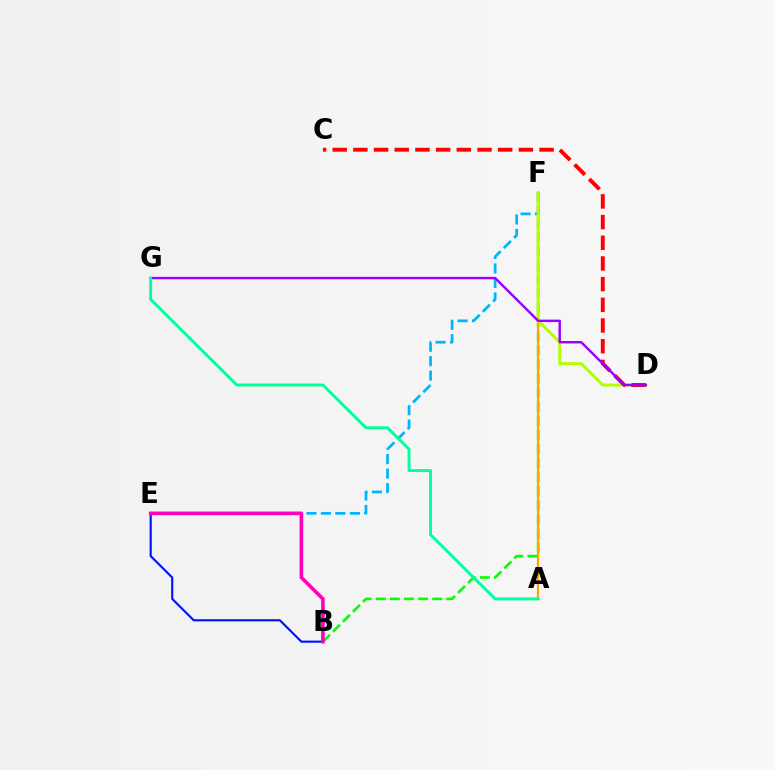{('E', 'F'): [{'color': '#00b5ff', 'line_style': 'dashed', 'thickness': 1.97}], ('B', 'F'): [{'color': '#08ff00', 'line_style': 'dashed', 'thickness': 1.92}], ('A', 'F'): [{'color': '#ffa500', 'line_style': 'solid', 'thickness': 1.61}], ('B', 'E'): [{'color': '#0010ff', 'line_style': 'solid', 'thickness': 1.53}, {'color': '#ff00bd', 'line_style': 'solid', 'thickness': 2.58}], ('D', 'F'): [{'color': '#b3ff00', 'line_style': 'solid', 'thickness': 2.1}], ('C', 'D'): [{'color': '#ff0000', 'line_style': 'dashed', 'thickness': 2.81}], ('D', 'G'): [{'color': '#9b00ff', 'line_style': 'solid', 'thickness': 1.75}], ('A', 'G'): [{'color': '#00ff9d', 'line_style': 'solid', 'thickness': 2.12}]}